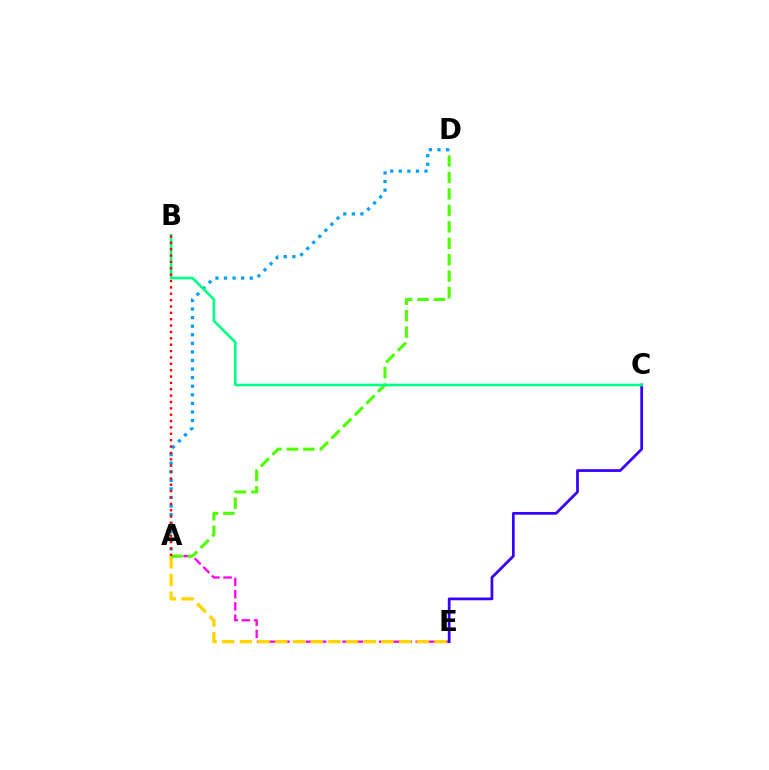{('A', 'E'): [{'color': '#ff00ed', 'line_style': 'dashed', 'thickness': 1.66}, {'color': '#ffd500', 'line_style': 'dashed', 'thickness': 2.4}], ('C', 'E'): [{'color': '#3700ff', 'line_style': 'solid', 'thickness': 1.98}], ('A', 'D'): [{'color': '#4fff00', 'line_style': 'dashed', 'thickness': 2.23}, {'color': '#009eff', 'line_style': 'dotted', 'thickness': 2.33}], ('B', 'C'): [{'color': '#00ff86', 'line_style': 'solid', 'thickness': 1.89}], ('A', 'B'): [{'color': '#ff0000', 'line_style': 'dotted', 'thickness': 1.73}]}